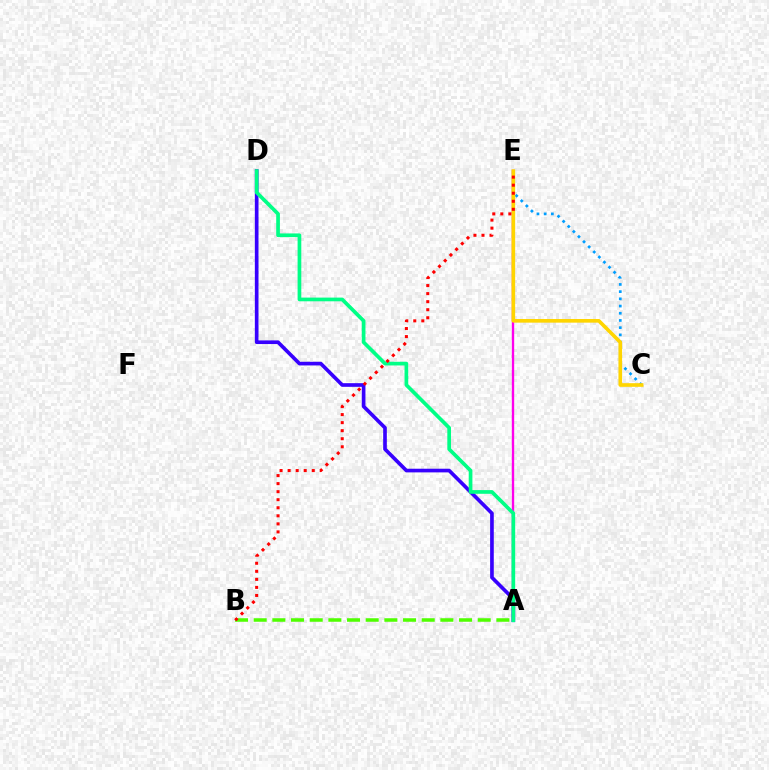{('C', 'E'): [{'color': '#009eff', 'line_style': 'dotted', 'thickness': 1.96}, {'color': '#ffd500', 'line_style': 'solid', 'thickness': 2.62}], ('A', 'B'): [{'color': '#4fff00', 'line_style': 'dashed', 'thickness': 2.54}], ('A', 'D'): [{'color': '#3700ff', 'line_style': 'solid', 'thickness': 2.63}, {'color': '#00ff86', 'line_style': 'solid', 'thickness': 2.66}], ('A', 'E'): [{'color': '#ff00ed', 'line_style': 'solid', 'thickness': 1.7}], ('B', 'E'): [{'color': '#ff0000', 'line_style': 'dotted', 'thickness': 2.19}]}